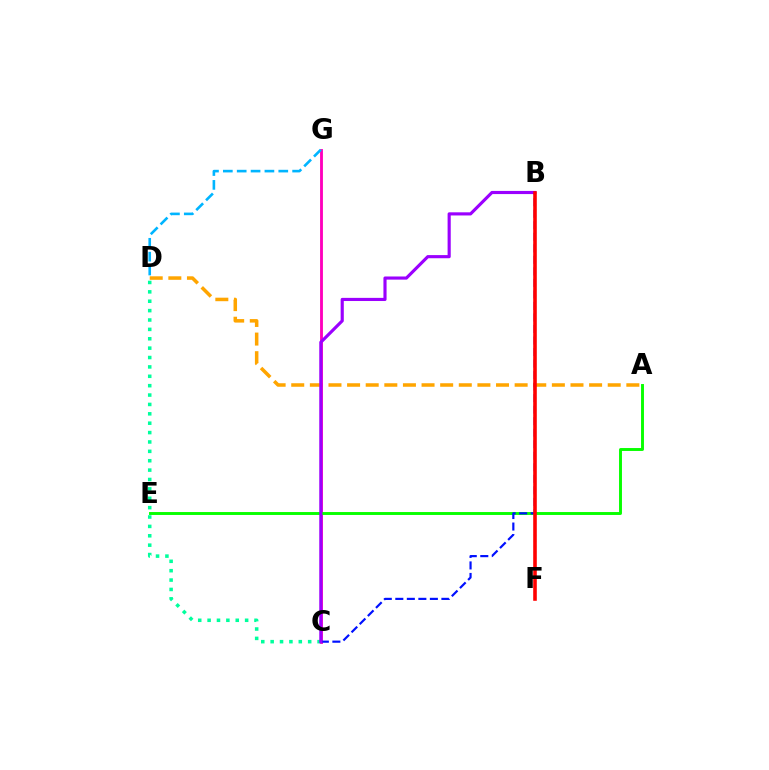{('A', 'D'): [{'color': '#ffa500', 'line_style': 'dashed', 'thickness': 2.53}], ('C', 'G'): [{'color': '#ff00bd', 'line_style': 'solid', 'thickness': 2.05}], ('B', 'F'): [{'color': '#b3ff00', 'line_style': 'dotted', 'thickness': 1.55}, {'color': '#ff0000', 'line_style': 'solid', 'thickness': 2.58}], ('A', 'E'): [{'color': '#08ff00', 'line_style': 'solid', 'thickness': 2.1}], ('C', 'D'): [{'color': '#00ff9d', 'line_style': 'dotted', 'thickness': 2.55}], ('B', 'C'): [{'color': '#0010ff', 'line_style': 'dashed', 'thickness': 1.57}, {'color': '#9b00ff', 'line_style': 'solid', 'thickness': 2.26}], ('D', 'G'): [{'color': '#00b5ff', 'line_style': 'dashed', 'thickness': 1.88}]}